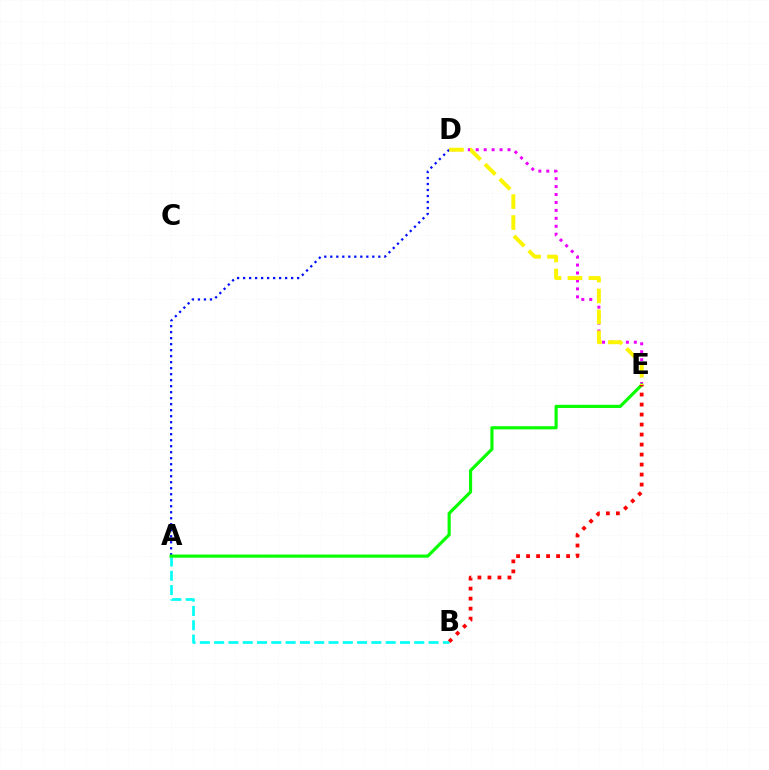{('D', 'E'): [{'color': '#ee00ff', 'line_style': 'dotted', 'thickness': 2.16}, {'color': '#fcf500', 'line_style': 'dashed', 'thickness': 2.84}], ('A', 'B'): [{'color': '#00fff6', 'line_style': 'dashed', 'thickness': 1.94}], ('A', 'D'): [{'color': '#0010ff', 'line_style': 'dotted', 'thickness': 1.63}], ('A', 'E'): [{'color': '#08ff00', 'line_style': 'solid', 'thickness': 2.27}], ('B', 'E'): [{'color': '#ff0000', 'line_style': 'dotted', 'thickness': 2.72}]}